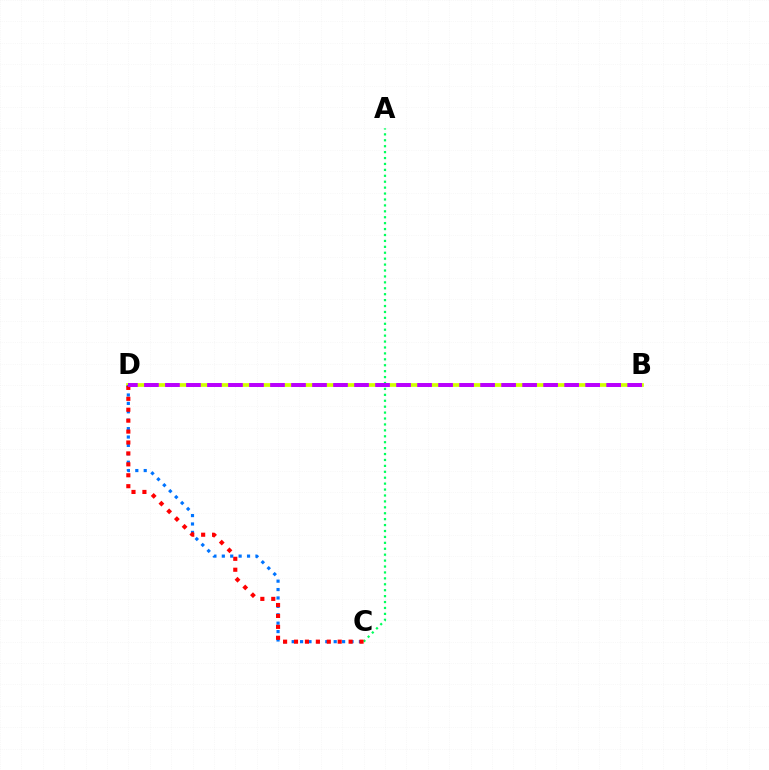{('B', 'D'): [{'color': '#d1ff00', 'line_style': 'solid', 'thickness': 2.68}, {'color': '#b900ff', 'line_style': 'dashed', 'thickness': 2.85}], ('C', 'D'): [{'color': '#0074ff', 'line_style': 'dotted', 'thickness': 2.28}, {'color': '#ff0000', 'line_style': 'dotted', 'thickness': 2.97}], ('A', 'C'): [{'color': '#00ff5c', 'line_style': 'dotted', 'thickness': 1.61}]}